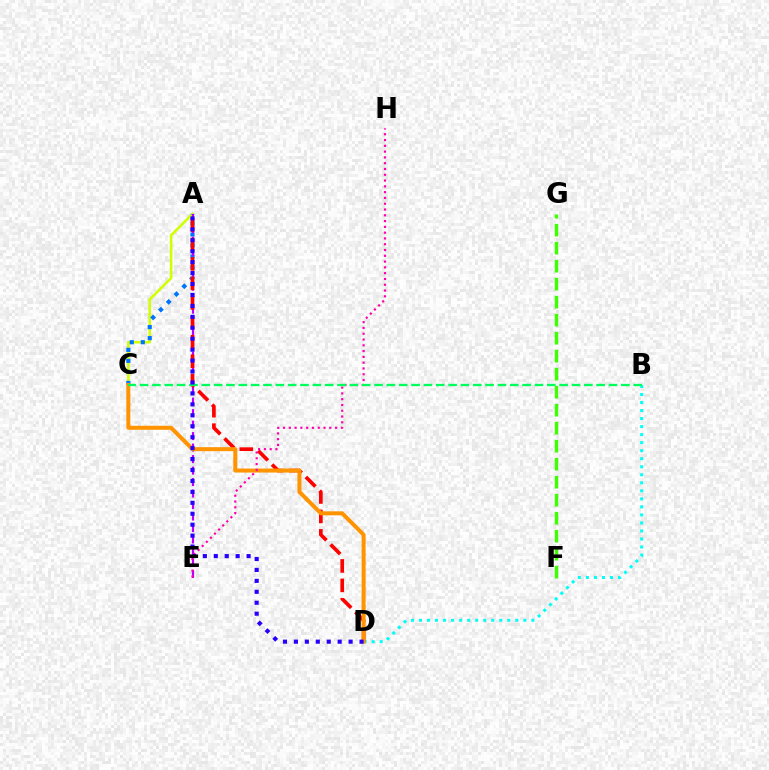{('A', 'C'): [{'color': '#d1ff00', 'line_style': 'solid', 'thickness': 1.86}, {'color': '#0074ff', 'line_style': 'dotted', 'thickness': 3.0}], ('F', 'G'): [{'color': '#3dff00', 'line_style': 'dashed', 'thickness': 2.45}], ('A', 'E'): [{'color': '#b900ff', 'line_style': 'dashed', 'thickness': 1.56}], ('B', 'D'): [{'color': '#00fff6', 'line_style': 'dotted', 'thickness': 2.18}], ('A', 'D'): [{'color': '#ff0000', 'line_style': 'dashed', 'thickness': 2.64}, {'color': '#2500ff', 'line_style': 'dotted', 'thickness': 2.97}], ('C', 'D'): [{'color': '#ff9400', 'line_style': 'solid', 'thickness': 2.88}], ('E', 'H'): [{'color': '#ff00ac', 'line_style': 'dotted', 'thickness': 1.57}], ('B', 'C'): [{'color': '#00ff5c', 'line_style': 'dashed', 'thickness': 1.68}]}